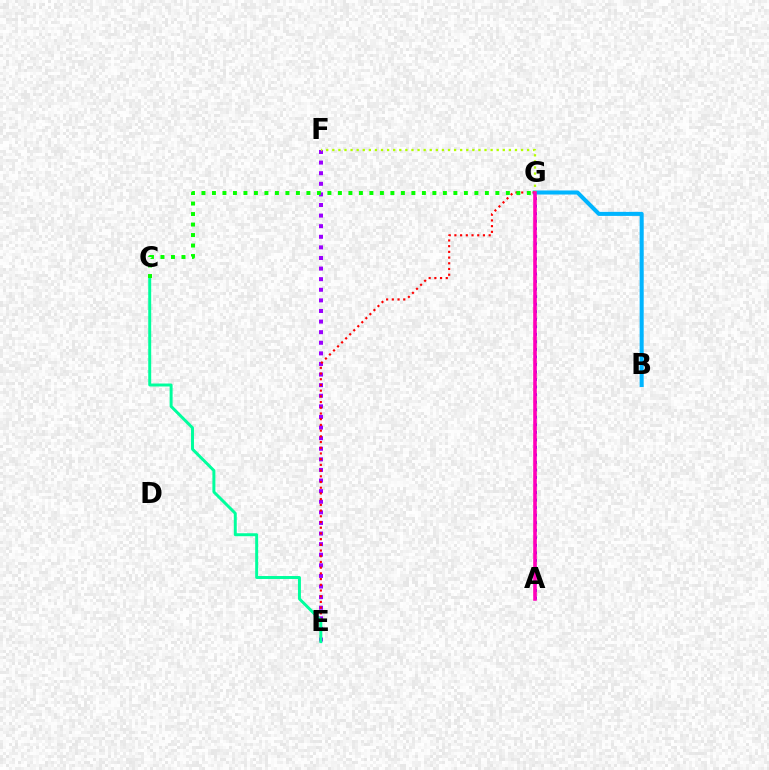{('A', 'G'): [{'color': '#ffa500', 'line_style': 'dashed', 'thickness': 1.73}, {'color': '#0010ff', 'line_style': 'dotted', 'thickness': 2.05}, {'color': '#ff00bd', 'line_style': 'solid', 'thickness': 2.57}], ('E', 'F'): [{'color': '#9b00ff', 'line_style': 'dotted', 'thickness': 2.88}], ('B', 'G'): [{'color': '#00b5ff', 'line_style': 'solid', 'thickness': 2.92}], ('F', 'G'): [{'color': '#b3ff00', 'line_style': 'dotted', 'thickness': 1.65}], ('E', 'G'): [{'color': '#ff0000', 'line_style': 'dotted', 'thickness': 1.55}], ('C', 'E'): [{'color': '#00ff9d', 'line_style': 'solid', 'thickness': 2.13}], ('C', 'G'): [{'color': '#08ff00', 'line_style': 'dotted', 'thickness': 2.85}]}